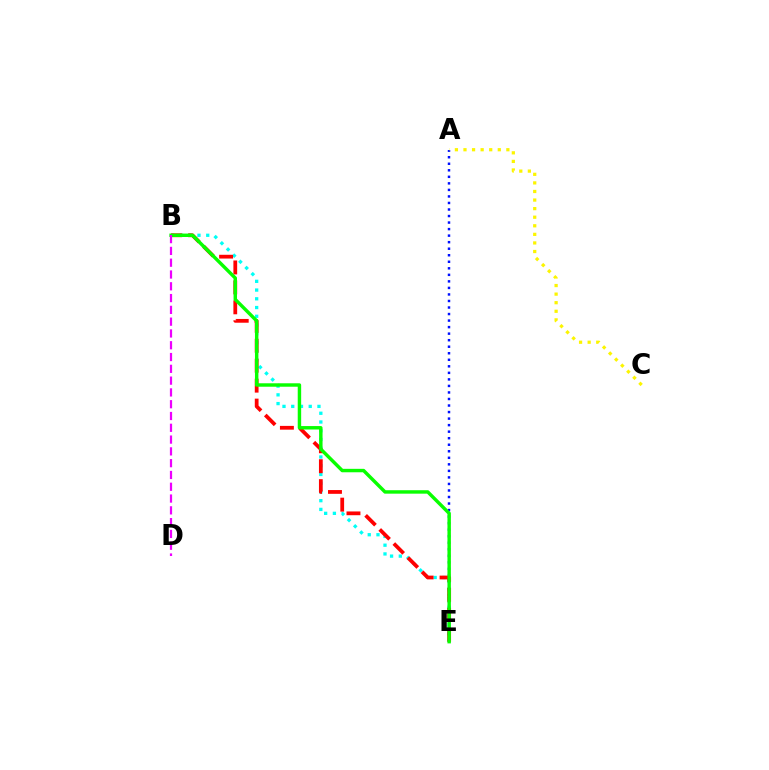{('A', 'E'): [{'color': '#0010ff', 'line_style': 'dotted', 'thickness': 1.78}], ('B', 'E'): [{'color': '#00fff6', 'line_style': 'dotted', 'thickness': 2.38}, {'color': '#ff0000', 'line_style': 'dashed', 'thickness': 2.71}, {'color': '#08ff00', 'line_style': 'solid', 'thickness': 2.48}], ('A', 'C'): [{'color': '#fcf500', 'line_style': 'dotted', 'thickness': 2.33}], ('B', 'D'): [{'color': '#ee00ff', 'line_style': 'dashed', 'thickness': 1.6}]}